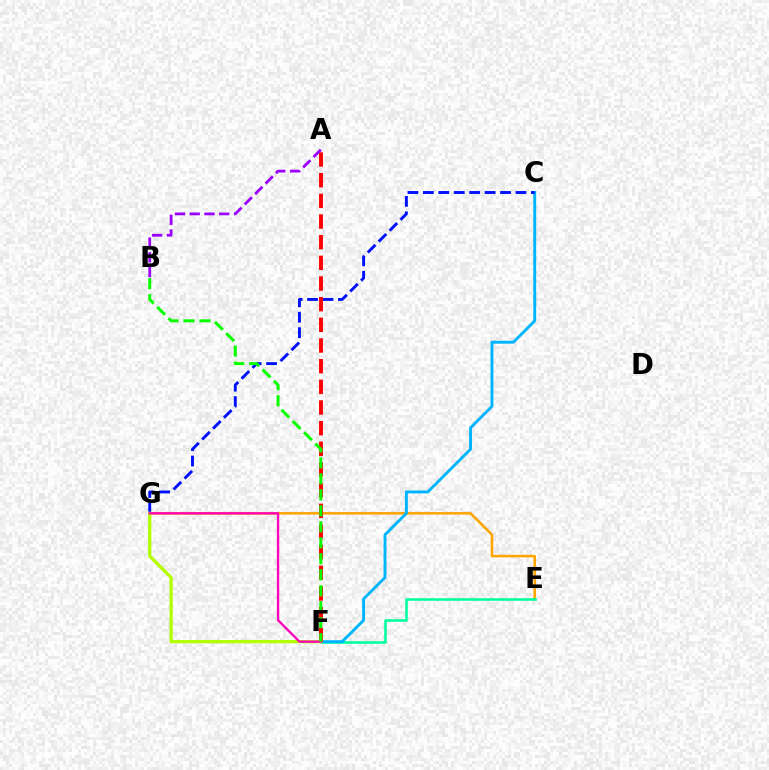{('E', 'G'): [{'color': '#ffa500', 'line_style': 'solid', 'thickness': 1.83}], ('E', 'F'): [{'color': '#00ff9d', 'line_style': 'solid', 'thickness': 1.83}], ('C', 'F'): [{'color': '#00b5ff', 'line_style': 'solid', 'thickness': 2.09}], ('C', 'G'): [{'color': '#0010ff', 'line_style': 'dashed', 'thickness': 2.1}], ('F', 'G'): [{'color': '#b3ff00', 'line_style': 'solid', 'thickness': 2.36}, {'color': '#ff00bd', 'line_style': 'solid', 'thickness': 1.67}], ('A', 'F'): [{'color': '#ff0000', 'line_style': 'dashed', 'thickness': 2.81}], ('A', 'B'): [{'color': '#9b00ff', 'line_style': 'dashed', 'thickness': 2.0}], ('B', 'F'): [{'color': '#08ff00', 'line_style': 'dashed', 'thickness': 2.17}]}